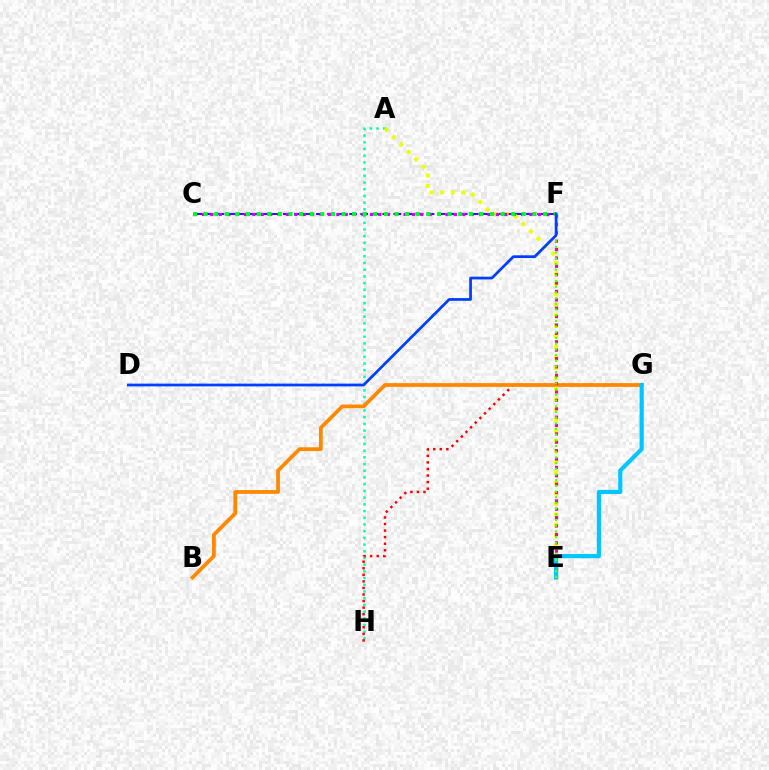{('C', 'F'): [{'color': '#4f00ff', 'line_style': 'dashed', 'thickness': 1.5}, {'color': '#d600ff', 'line_style': 'dotted', 'thickness': 2.28}, {'color': '#00ff27', 'line_style': 'dotted', 'thickness': 2.88}], ('A', 'H'): [{'color': '#00ffaf', 'line_style': 'dotted', 'thickness': 1.82}], ('G', 'H'): [{'color': '#ff0000', 'line_style': 'dotted', 'thickness': 1.78}], ('B', 'G'): [{'color': '#ff8800', 'line_style': 'solid', 'thickness': 2.71}], ('A', 'E'): [{'color': '#eeff00', 'line_style': 'dotted', 'thickness': 2.85}], ('E', 'F'): [{'color': '#ff00a0', 'line_style': 'dotted', 'thickness': 2.28}, {'color': '#66ff00', 'line_style': 'dotted', 'thickness': 1.55}], ('E', 'G'): [{'color': '#00c7ff', 'line_style': 'solid', 'thickness': 3.0}], ('D', 'F'): [{'color': '#003fff', 'line_style': 'solid', 'thickness': 1.97}]}